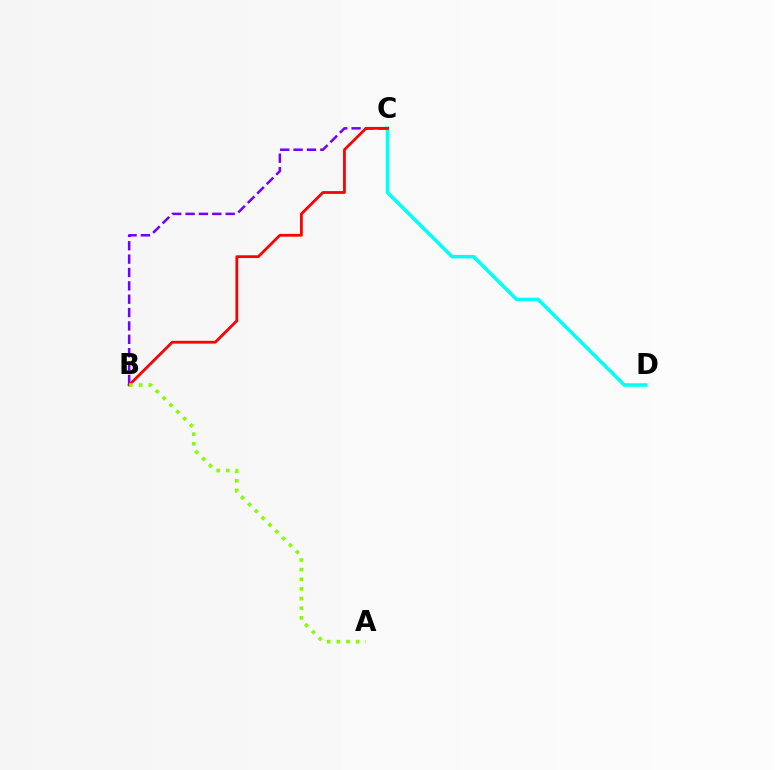{('C', 'D'): [{'color': '#00fff6', 'line_style': 'solid', 'thickness': 2.53}], ('B', 'C'): [{'color': '#7200ff', 'line_style': 'dashed', 'thickness': 1.82}, {'color': '#ff0000', 'line_style': 'solid', 'thickness': 2.01}], ('A', 'B'): [{'color': '#84ff00', 'line_style': 'dotted', 'thickness': 2.62}]}